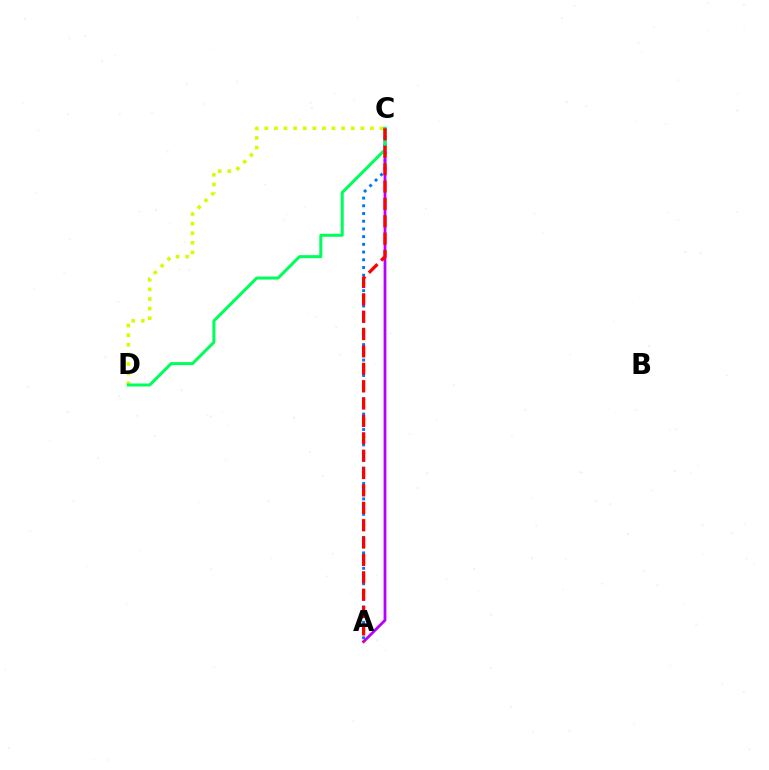{('C', 'D'): [{'color': '#d1ff00', 'line_style': 'dotted', 'thickness': 2.61}, {'color': '#00ff5c', 'line_style': 'solid', 'thickness': 2.18}], ('A', 'C'): [{'color': '#0074ff', 'line_style': 'dotted', 'thickness': 2.1}, {'color': '#b900ff', 'line_style': 'solid', 'thickness': 2.0}, {'color': '#ff0000', 'line_style': 'dashed', 'thickness': 2.36}]}